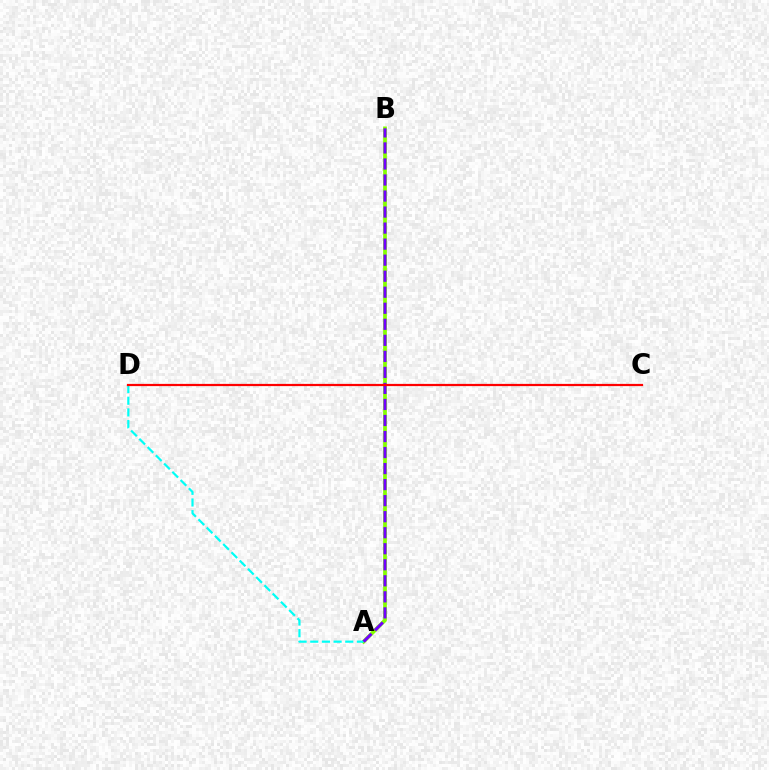{('A', 'B'): [{'color': '#84ff00', 'line_style': 'solid', 'thickness': 2.69}, {'color': '#7200ff', 'line_style': 'dashed', 'thickness': 2.18}], ('A', 'D'): [{'color': '#00fff6', 'line_style': 'dashed', 'thickness': 1.58}], ('C', 'D'): [{'color': '#ff0000', 'line_style': 'solid', 'thickness': 1.6}]}